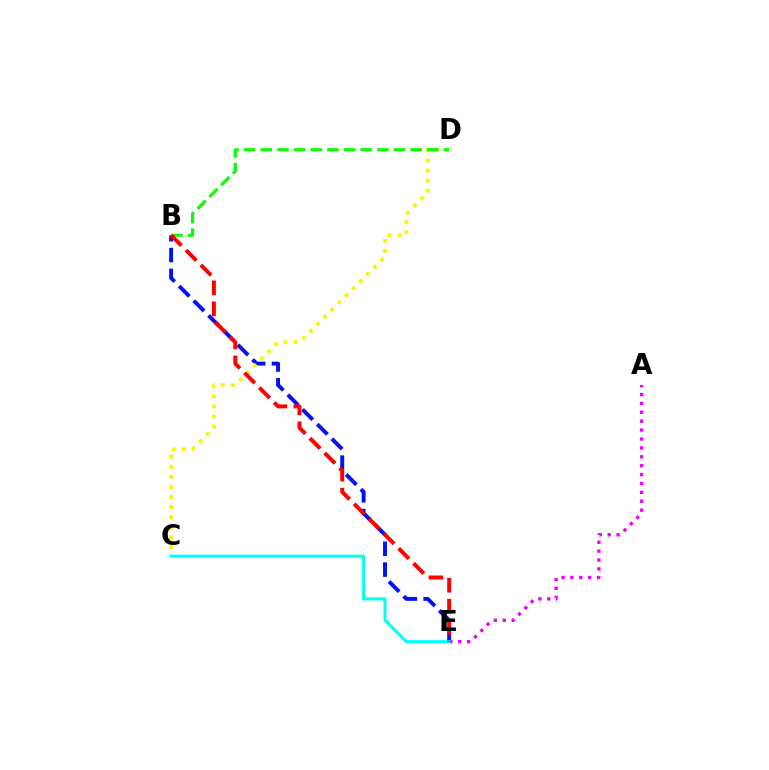{('B', 'E'): [{'color': '#0010ff', 'line_style': 'dashed', 'thickness': 2.82}, {'color': '#ff0000', 'line_style': 'dashed', 'thickness': 2.85}], ('C', 'D'): [{'color': '#fcf500', 'line_style': 'dotted', 'thickness': 2.73}], ('A', 'E'): [{'color': '#ee00ff', 'line_style': 'dotted', 'thickness': 2.42}], ('B', 'D'): [{'color': '#08ff00', 'line_style': 'dashed', 'thickness': 2.26}], ('C', 'E'): [{'color': '#00fff6', 'line_style': 'solid', 'thickness': 2.16}]}